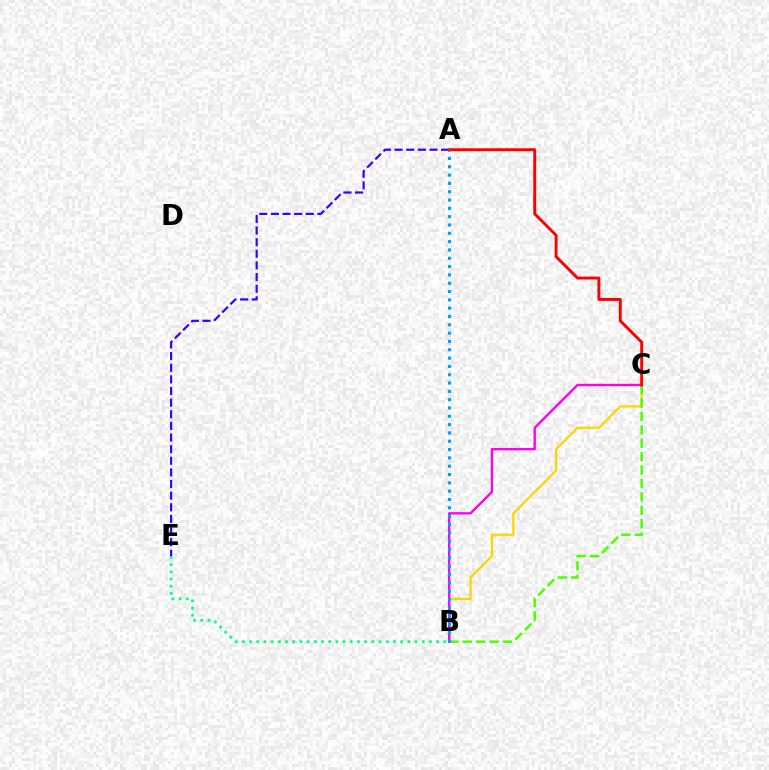{('B', 'E'): [{'color': '#00ff86', 'line_style': 'dotted', 'thickness': 1.95}], ('B', 'C'): [{'color': '#ffd500', 'line_style': 'solid', 'thickness': 1.64}, {'color': '#4fff00', 'line_style': 'dashed', 'thickness': 1.82}, {'color': '#ff00ed', 'line_style': 'solid', 'thickness': 1.71}], ('A', 'E'): [{'color': '#3700ff', 'line_style': 'dashed', 'thickness': 1.58}], ('A', 'C'): [{'color': '#ff0000', 'line_style': 'solid', 'thickness': 2.1}], ('A', 'B'): [{'color': '#009eff', 'line_style': 'dotted', 'thickness': 2.26}]}